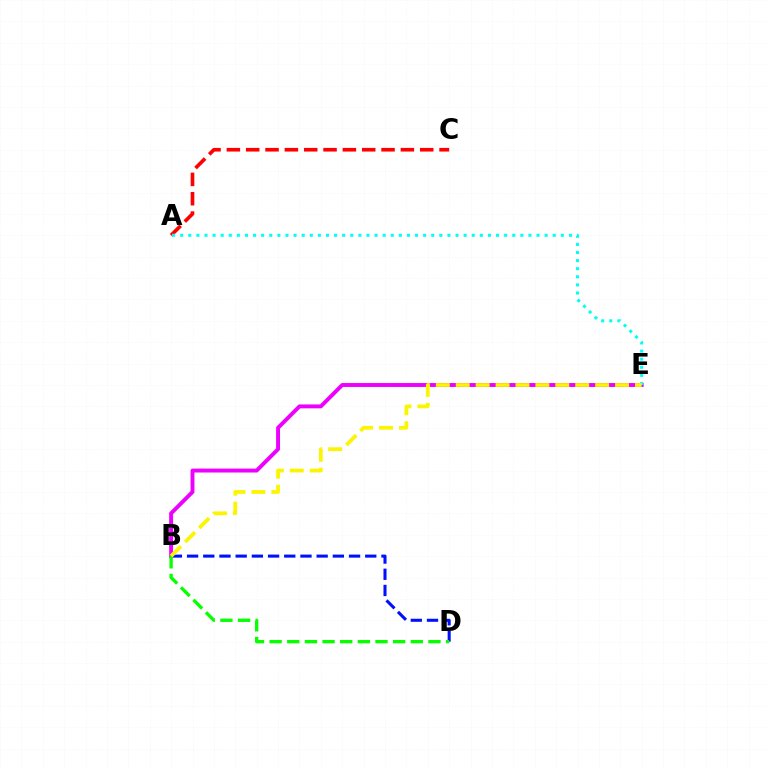{('B', 'E'): [{'color': '#ee00ff', 'line_style': 'solid', 'thickness': 2.82}, {'color': '#fcf500', 'line_style': 'dashed', 'thickness': 2.71}], ('A', 'C'): [{'color': '#ff0000', 'line_style': 'dashed', 'thickness': 2.63}], ('B', 'D'): [{'color': '#0010ff', 'line_style': 'dashed', 'thickness': 2.2}, {'color': '#08ff00', 'line_style': 'dashed', 'thickness': 2.4}], ('A', 'E'): [{'color': '#00fff6', 'line_style': 'dotted', 'thickness': 2.2}]}